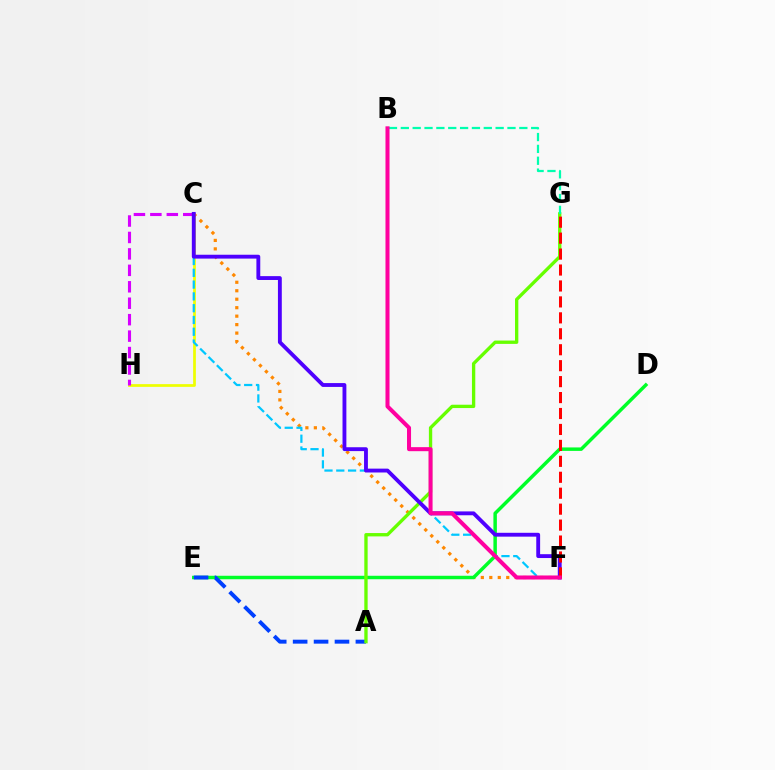{('C', 'H'): [{'color': '#eeff00', 'line_style': 'solid', 'thickness': 1.96}, {'color': '#d600ff', 'line_style': 'dashed', 'thickness': 2.23}], ('C', 'F'): [{'color': '#ff8800', 'line_style': 'dotted', 'thickness': 2.3}, {'color': '#00c7ff', 'line_style': 'dashed', 'thickness': 1.6}, {'color': '#4f00ff', 'line_style': 'solid', 'thickness': 2.77}], ('D', 'E'): [{'color': '#00ff27', 'line_style': 'solid', 'thickness': 2.49}], ('A', 'E'): [{'color': '#003fff', 'line_style': 'dashed', 'thickness': 2.84}], ('A', 'G'): [{'color': '#66ff00', 'line_style': 'solid', 'thickness': 2.4}], ('F', 'G'): [{'color': '#ff0000', 'line_style': 'dashed', 'thickness': 2.17}], ('B', 'G'): [{'color': '#00ffaf', 'line_style': 'dashed', 'thickness': 1.61}], ('B', 'F'): [{'color': '#ff00a0', 'line_style': 'solid', 'thickness': 2.9}]}